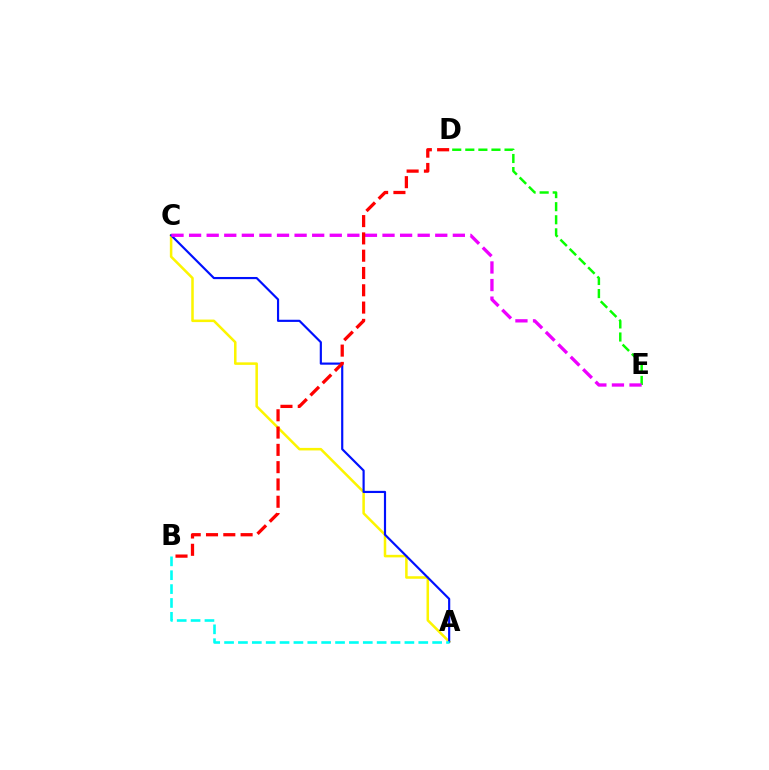{('A', 'C'): [{'color': '#fcf500', 'line_style': 'solid', 'thickness': 1.82}, {'color': '#0010ff', 'line_style': 'solid', 'thickness': 1.56}], ('D', 'E'): [{'color': '#08ff00', 'line_style': 'dashed', 'thickness': 1.78}], ('A', 'B'): [{'color': '#00fff6', 'line_style': 'dashed', 'thickness': 1.88}], ('C', 'E'): [{'color': '#ee00ff', 'line_style': 'dashed', 'thickness': 2.39}], ('B', 'D'): [{'color': '#ff0000', 'line_style': 'dashed', 'thickness': 2.35}]}